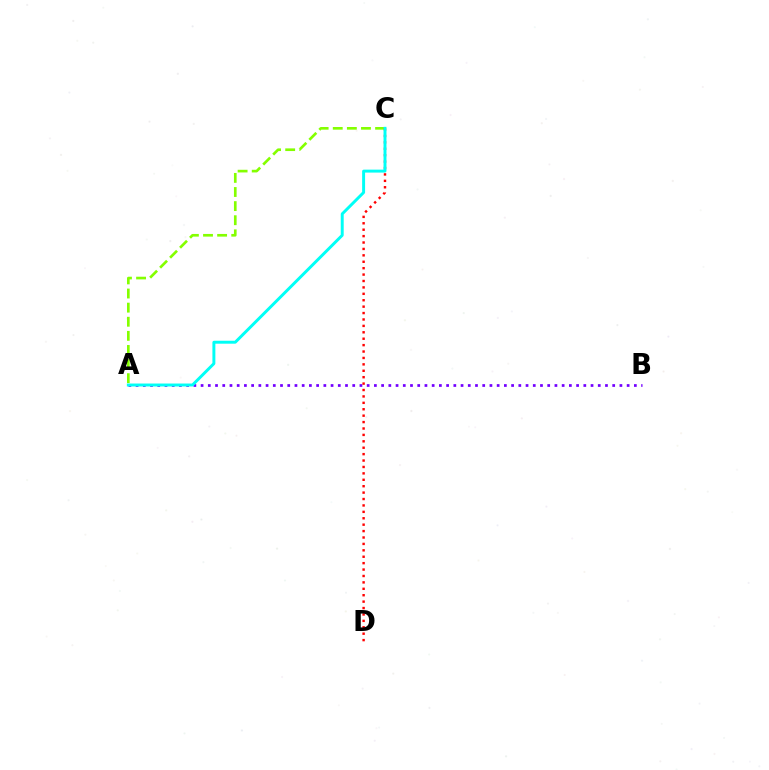{('A', 'B'): [{'color': '#7200ff', 'line_style': 'dotted', 'thickness': 1.96}], ('A', 'C'): [{'color': '#84ff00', 'line_style': 'dashed', 'thickness': 1.92}, {'color': '#00fff6', 'line_style': 'solid', 'thickness': 2.12}], ('C', 'D'): [{'color': '#ff0000', 'line_style': 'dotted', 'thickness': 1.74}]}